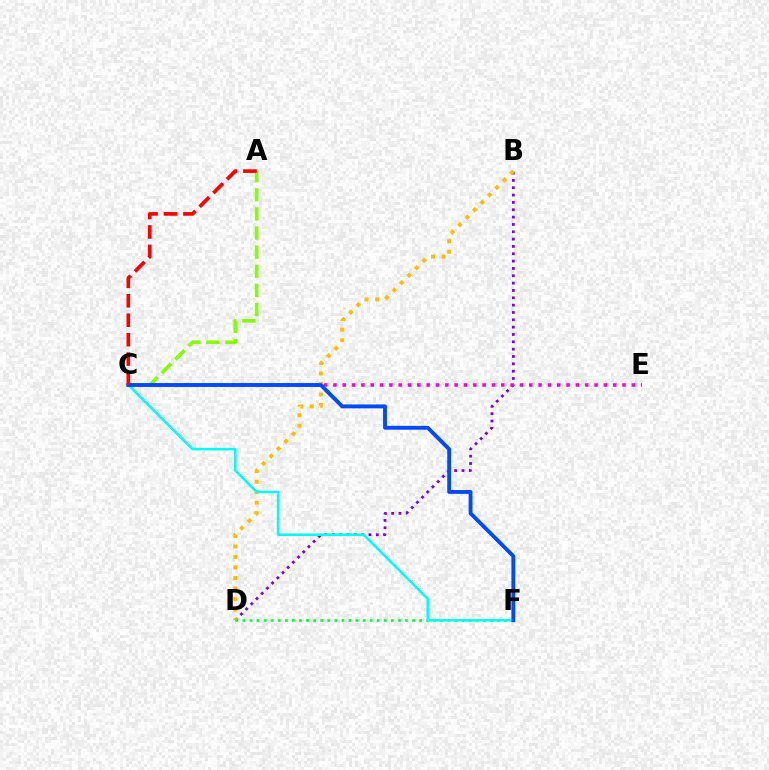{('B', 'D'): [{'color': '#7200ff', 'line_style': 'dotted', 'thickness': 1.99}, {'color': '#ffbd00', 'line_style': 'dotted', 'thickness': 2.86}], ('D', 'F'): [{'color': '#00ff39', 'line_style': 'dotted', 'thickness': 1.92}], ('C', 'E'): [{'color': '#ff00cf', 'line_style': 'dotted', 'thickness': 2.53}], ('A', 'C'): [{'color': '#84ff00', 'line_style': 'dashed', 'thickness': 2.6}, {'color': '#ff0000', 'line_style': 'dashed', 'thickness': 2.64}], ('C', 'F'): [{'color': '#00fff6', 'line_style': 'solid', 'thickness': 1.84}, {'color': '#004bff', 'line_style': 'solid', 'thickness': 2.79}]}